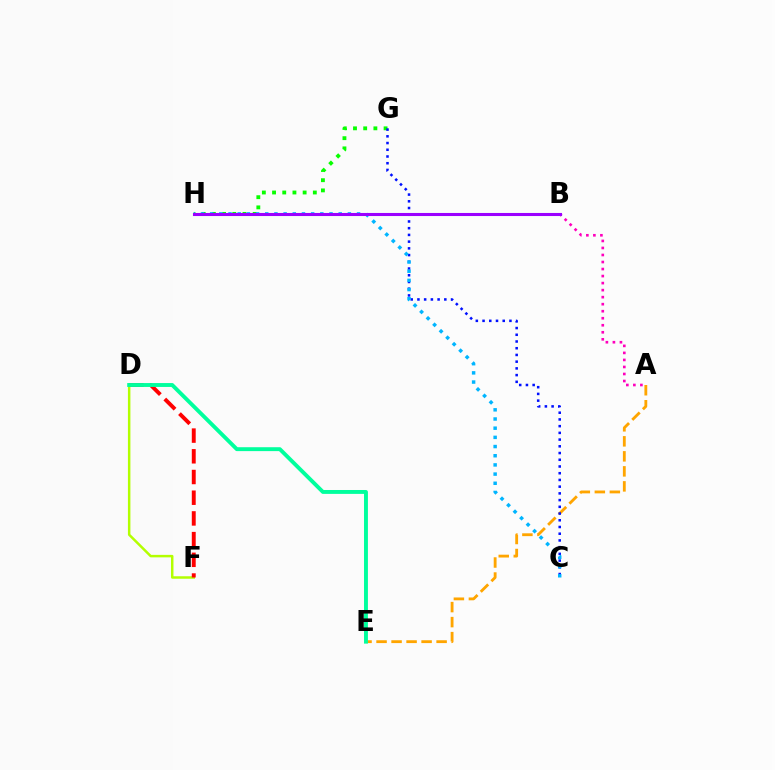{('G', 'H'): [{'color': '#08ff00', 'line_style': 'dotted', 'thickness': 2.77}], ('D', 'F'): [{'color': '#b3ff00', 'line_style': 'solid', 'thickness': 1.78}, {'color': '#ff0000', 'line_style': 'dashed', 'thickness': 2.81}], ('A', 'E'): [{'color': '#ffa500', 'line_style': 'dashed', 'thickness': 2.04}], ('A', 'B'): [{'color': '#ff00bd', 'line_style': 'dotted', 'thickness': 1.91}], ('C', 'G'): [{'color': '#0010ff', 'line_style': 'dotted', 'thickness': 1.83}], ('C', 'H'): [{'color': '#00b5ff', 'line_style': 'dotted', 'thickness': 2.49}], ('B', 'H'): [{'color': '#9b00ff', 'line_style': 'solid', 'thickness': 2.21}], ('D', 'E'): [{'color': '#00ff9d', 'line_style': 'solid', 'thickness': 2.8}]}